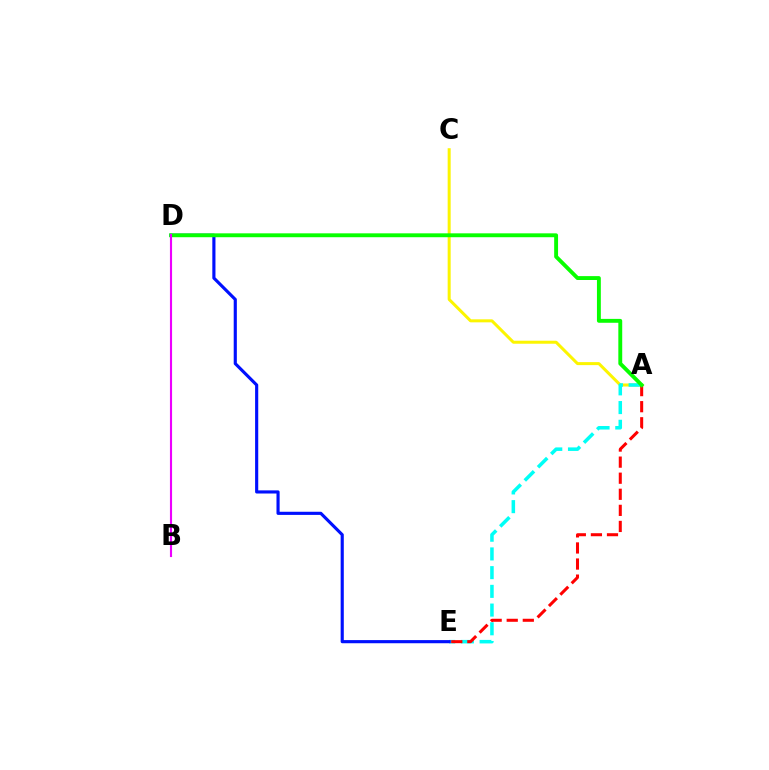{('A', 'C'): [{'color': '#fcf500', 'line_style': 'solid', 'thickness': 2.16}], ('A', 'E'): [{'color': '#00fff6', 'line_style': 'dashed', 'thickness': 2.54}, {'color': '#ff0000', 'line_style': 'dashed', 'thickness': 2.18}], ('D', 'E'): [{'color': '#0010ff', 'line_style': 'solid', 'thickness': 2.26}], ('A', 'D'): [{'color': '#08ff00', 'line_style': 'solid', 'thickness': 2.8}], ('B', 'D'): [{'color': '#ee00ff', 'line_style': 'solid', 'thickness': 1.53}]}